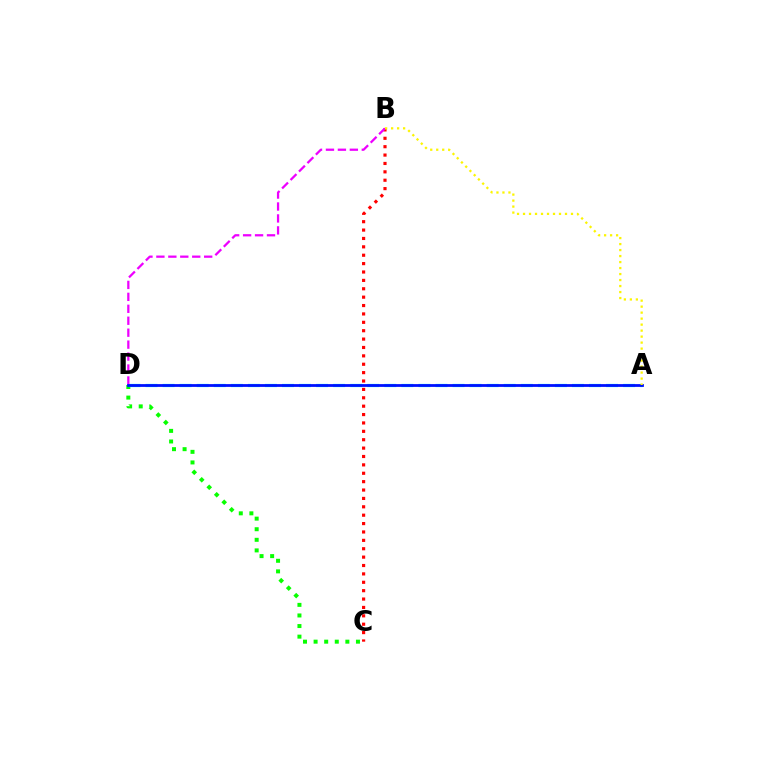{('B', 'C'): [{'color': '#ff0000', 'line_style': 'dotted', 'thickness': 2.28}], ('C', 'D'): [{'color': '#08ff00', 'line_style': 'dotted', 'thickness': 2.88}], ('A', 'D'): [{'color': '#00fff6', 'line_style': 'dashed', 'thickness': 2.32}, {'color': '#0010ff', 'line_style': 'solid', 'thickness': 2.0}], ('B', 'D'): [{'color': '#ee00ff', 'line_style': 'dashed', 'thickness': 1.62}], ('A', 'B'): [{'color': '#fcf500', 'line_style': 'dotted', 'thickness': 1.63}]}